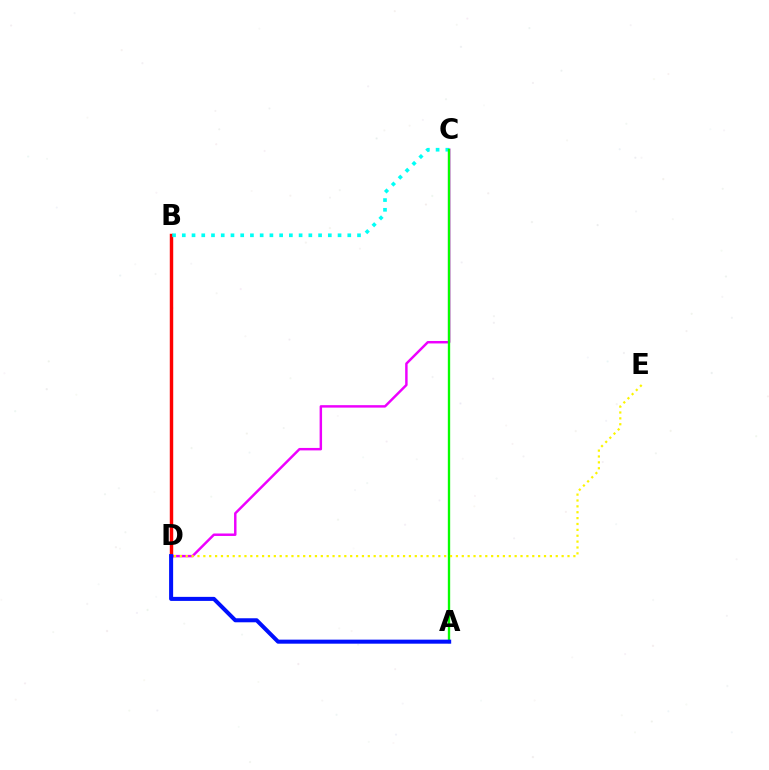{('C', 'D'): [{'color': '#ee00ff', 'line_style': 'solid', 'thickness': 1.77}], ('B', 'D'): [{'color': '#ff0000', 'line_style': 'solid', 'thickness': 2.47}], ('B', 'C'): [{'color': '#00fff6', 'line_style': 'dotted', 'thickness': 2.64}], ('A', 'C'): [{'color': '#08ff00', 'line_style': 'solid', 'thickness': 1.69}], ('D', 'E'): [{'color': '#fcf500', 'line_style': 'dotted', 'thickness': 1.6}], ('A', 'D'): [{'color': '#0010ff', 'line_style': 'solid', 'thickness': 2.9}]}